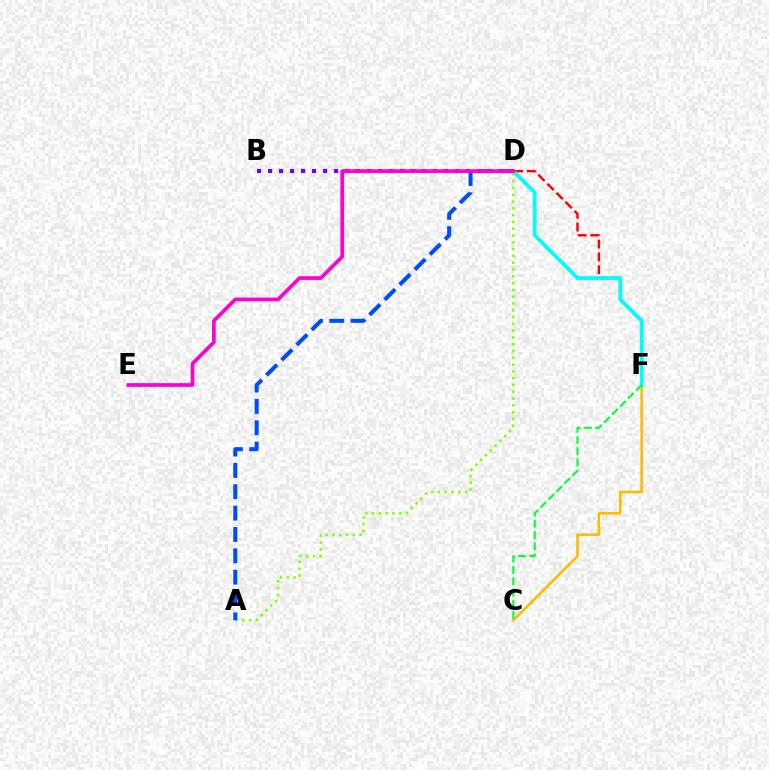{('D', 'F'): [{'color': '#ff0000', 'line_style': 'dashed', 'thickness': 1.74}, {'color': '#00fff6', 'line_style': 'solid', 'thickness': 2.71}], ('B', 'D'): [{'color': '#7200ff', 'line_style': 'dotted', 'thickness': 2.99}], ('C', 'F'): [{'color': '#ffbd00', 'line_style': 'solid', 'thickness': 1.89}, {'color': '#00ff39', 'line_style': 'dashed', 'thickness': 1.53}], ('A', 'D'): [{'color': '#84ff00', 'line_style': 'dotted', 'thickness': 1.85}, {'color': '#004bff', 'line_style': 'dashed', 'thickness': 2.9}], ('D', 'E'): [{'color': '#ff00cf', 'line_style': 'solid', 'thickness': 2.66}]}